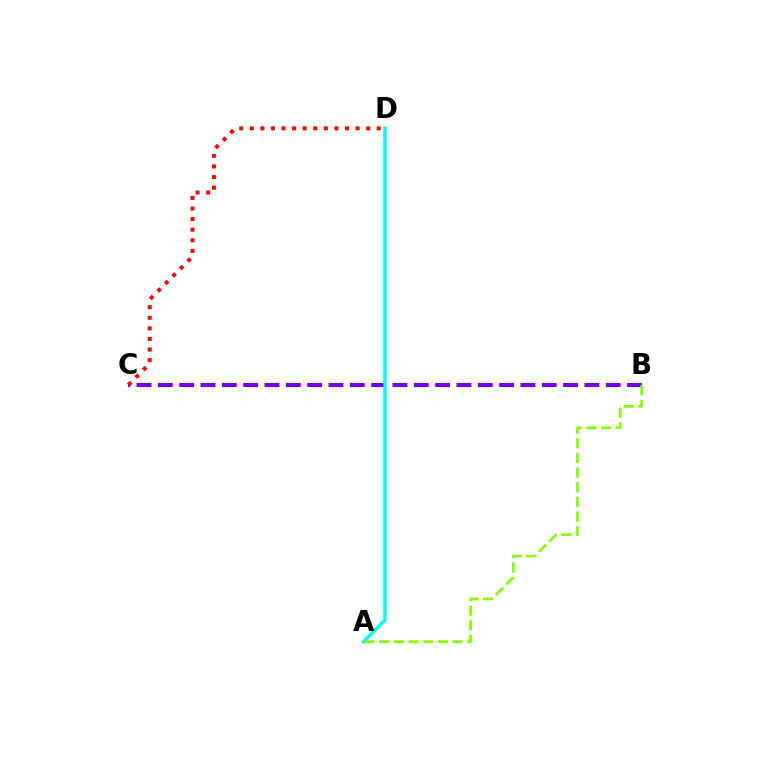{('B', 'C'): [{'color': '#7200ff', 'line_style': 'dashed', 'thickness': 2.9}], ('A', 'D'): [{'color': '#00fff6', 'line_style': 'solid', 'thickness': 2.53}], ('C', 'D'): [{'color': '#ff0000', 'line_style': 'dotted', 'thickness': 2.87}], ('A', 'B'): [{'color': '#84ff00', 'line_style': 'dashed', 'thickness': 1.99}]}